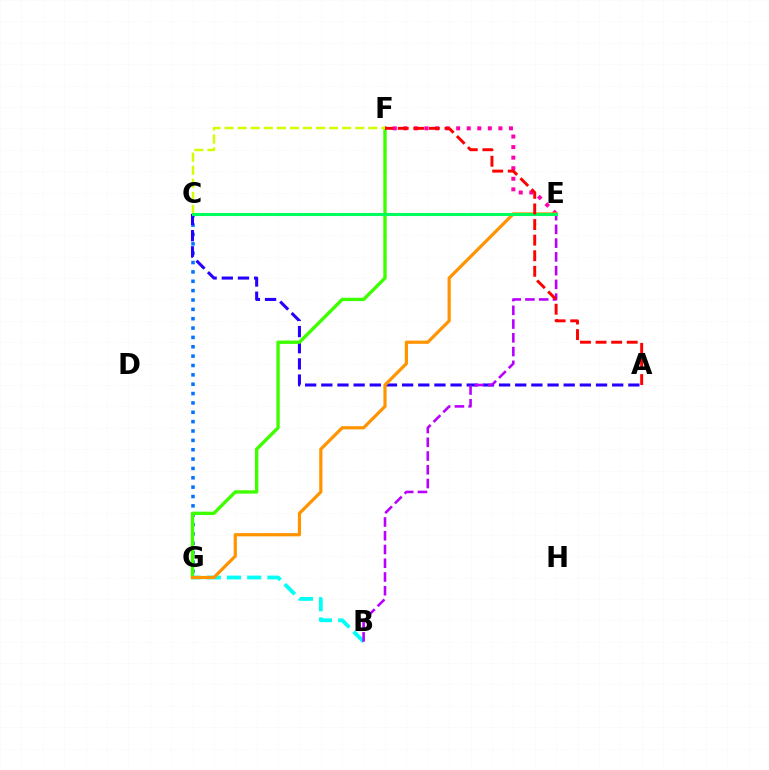{('C', 'G'): [{'color': '#0074ff', 'line_style': 'dotted', 'thickness': 2.54}], ('E', 'F'): [{'color': '#ff00ac', 'line_style': 'dotted', 'thickness': 2.87}], ('A', 'C'): [{'color': '#2500ff', 'line_style': 'dashed', 'thickness': 2.2}], ('F', 'G'): [{'color': '#3dff00', 'line_style': 'solid', 'thickness': 2.42}], ('B', 'G'): [{'color': '#00fff6', 'line_style': 'dashed', 'thickness': 2.74}], ('E', 'G'): [{'color': '#ff9400', 'line_style': 'solid', 'thickness': 2.31}], ('B', 'E'): [{'color': '#b900ff', 'line_style': 'dashed', 'thickness': 1.87}], ('C', 'F'): [{'color': '#d1ff00', 'line_style': 'dashed', 'thickness': 1.77}], ('C', 'E'): [{'color': '#00ff5c', 'line_style': 'solid', 'thickness': 2.2}], ('A', 'F'): [{'color': '#ff0000', 'line_style': 'dashed', 'thickness': 2.12}]}